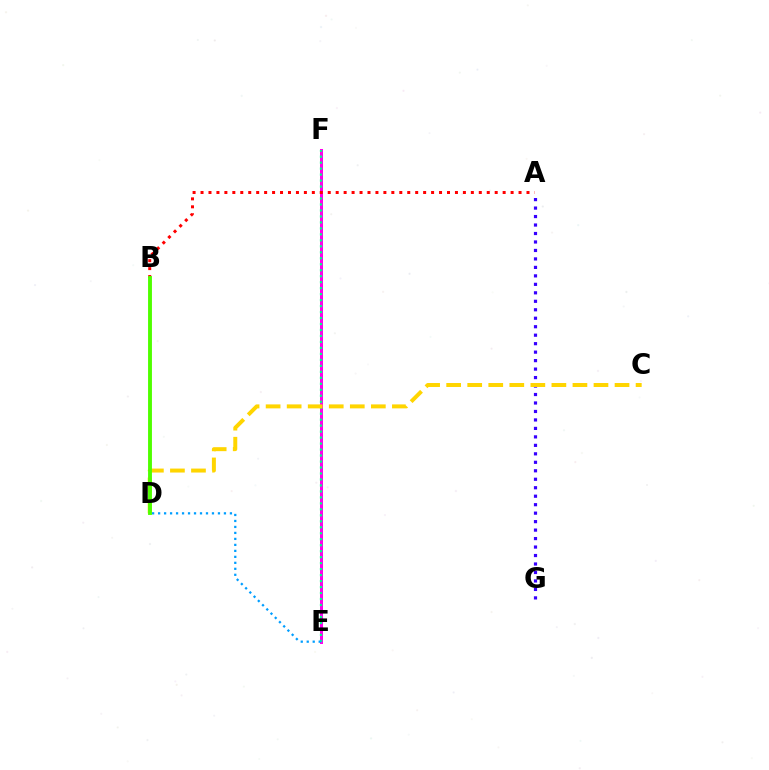{('E', 'F'): [{'color': '#ff00ed', 'line_style': 'solid', 'thickness': 2.17}, {'color': '#00ff86', 'line_style': 'dotted', 'thickness': 1.62}], ('A', 'G'): [{'color': '#3700ff', 'line_style': 'dotted', 'thickness': 2.3}], ('C', 'D'): [{'color': '#ffd500', 'line_style': 'dashed', 'thickness': 2.86}], ('A', 'B'): [{'color': '#ff0000', 'line_style': 'dotted', 'thickness': 2.16}], ('D', 'E'): [{'color': '#009eff', 'line_style': 'dotted', 'thickness': 1.63}], ('B', 'D'): [{'color': '#4fff00', 'line_style': 'solid', 'thickness': 2.8}]}